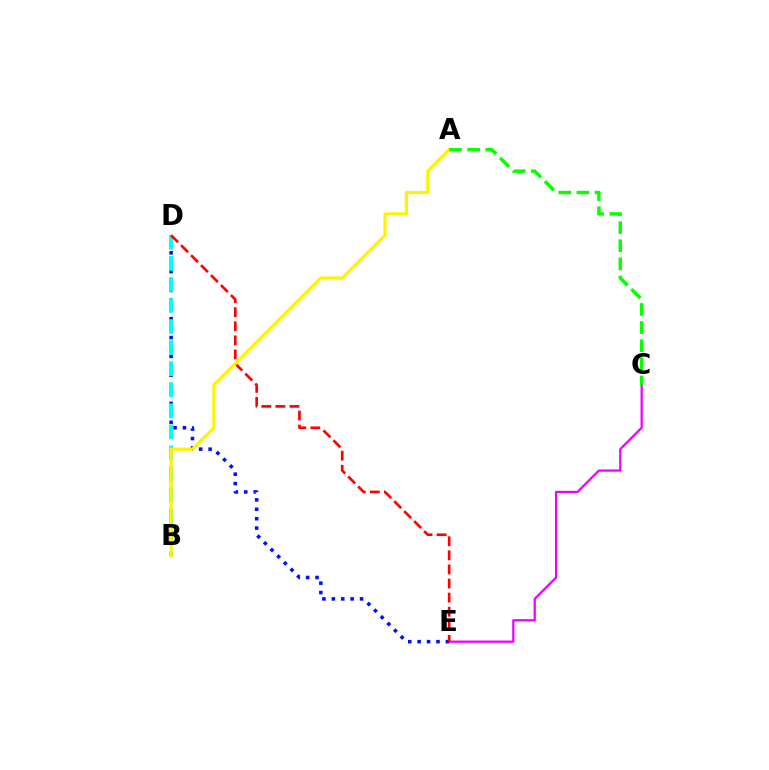{('C', 'E'): [{'color': '#ee00ff', 'line_style': 'solid', 'thickness': 1.63}], ('D', 'E'): [{'color': '#0010ff', 'line_style': 'dotted', 'thickness': 2.56}, {'color': '#ff0000', 'line_style': 'dashed', 'thickness': 1.91}], ('B', 'D'): [{'color': '#00fff6', 'line_style': 'dashed', 'thickness': 2.86}], ('A', 'B'): [{'color': '#fcf500', 'line_style': 'solid', 'thickness': 2.3}], ('A', 'C'): [{'color': '#08ff00', 'line_style': 'dashed', 'thickness': 2.46}]}